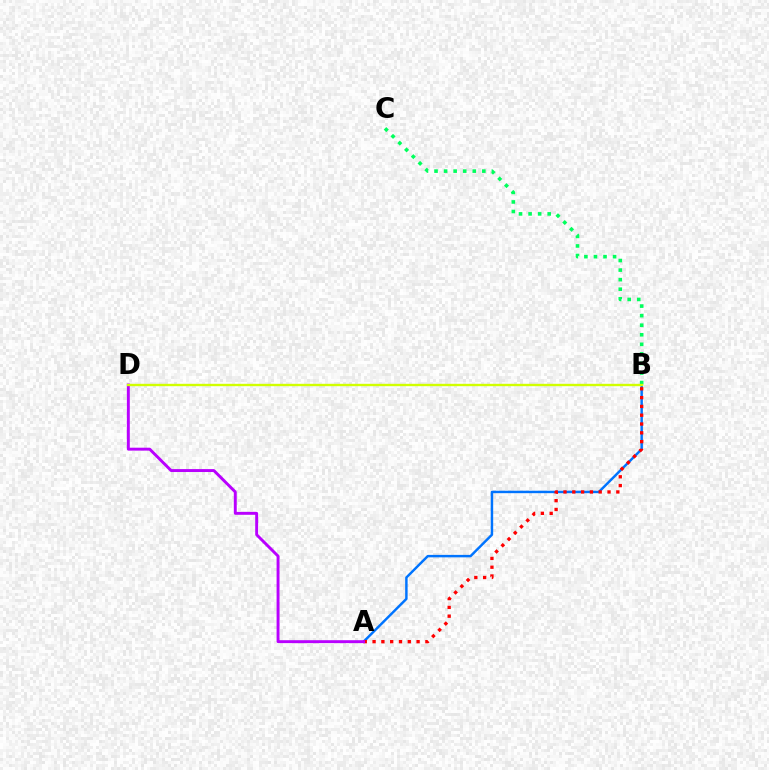{('A', 'B'): [{'color': '#0074ff', 'line_style': 'solid', 'thickness': 1.77}, {'color': '#ff0000', 'line_style': 'dotted', 'thickness': 2.39}], ('B', 'C'): [{'color': '#00ff5c', 'line_style': 'dotted', 'thickness': 2.6}], ('A', 'D'): [{'color': '#b900ff', 'line_style': 'solid', 'thickness': 2.11}], ('B', 'D'): [{'color': '#d1ff00', 'line_style': 'solid', 'thickness': 1.71}]}